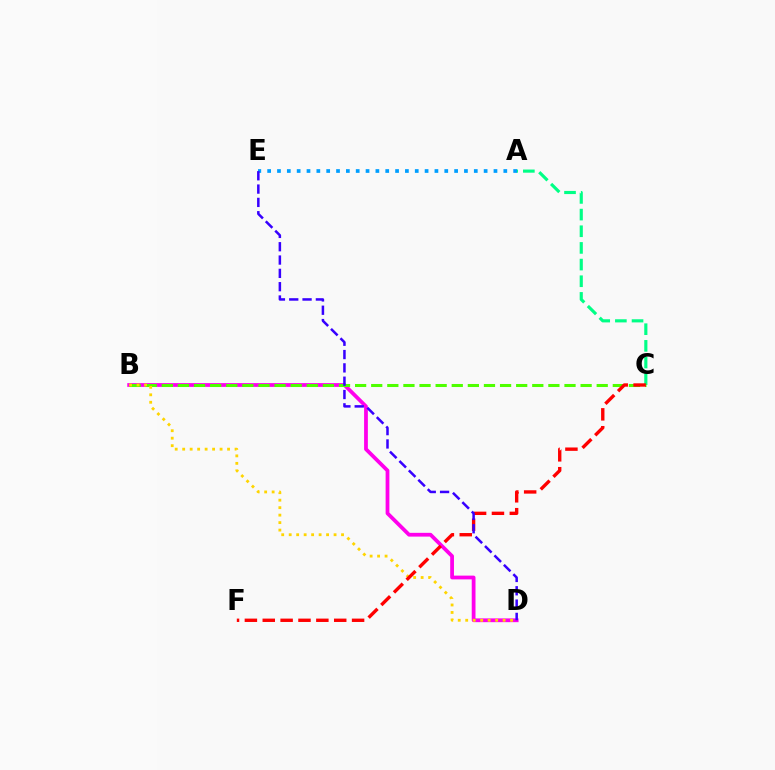{('B', 'D'): [{'color': '#ff00ed', 'line_style': 'solid', 'thickness': 2.71}, {'color': '#ffd500', 'line_style': 'dotted', 'thickness': 2.03}], ('A', 'C'): [{'color': '#00ff86', 'line_style': 'dashed', 'thickness': 2.26}], ('B', 'C'): [{'color': '#4fff00', 'line_style': 'dashed', 'thickness': 2.19}], ('A', 'E'): [{'color': '#009eff', 'line_style': 'dotted', 'thickness': 2.67}], ('C', 'F'): [{'color': '#ff0000', 'line_style': 'dashed', 'thickness': 2.43}], ('D', 'E'): [{'color': '#3700ff', 'line_style': 'dashed', 'thickness': 1.81}]}